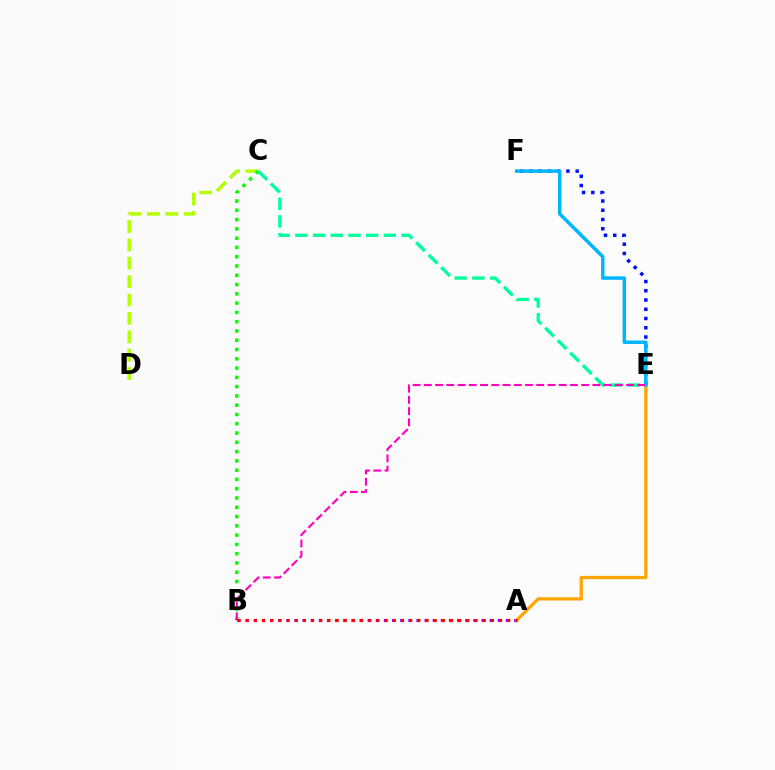{('C', 'D'): [{'color': '#b3ff00', 'line_style': 'dashed', 'thickness': 2.5}], ('B', 'C'): [{'color': '#08ff00', 'line_style': 'dotted', 'thickness': 2.52}], ('A', 'B'): [{'color': '#9b00ff', 'line_style': 'dotted', 'thickness': 2.21}, {'color': '#ff0000', 'line_style': 'dotted', 'thickness': 2.22}], ('E', 'F'): [{'color': '#0010ff', 'line_style': 'dotted', 'thickness': 2.51}, {'color': '#00b5ff', 'line_style': 'solid', 'thickness': 2.5}], ('C', 'E'): [{'color': '#00ff9d', 'line_style': 'dashed', 'thickness': 2.4}], ('A', 'E'): [{'color': '#ffa500', 'line_style': 'solid', 'thickness': 2.36}], ('B', 'E'): [{'color': '#ff00bd', 'line_style': 'dashed', 'thickness': 1.53}]}